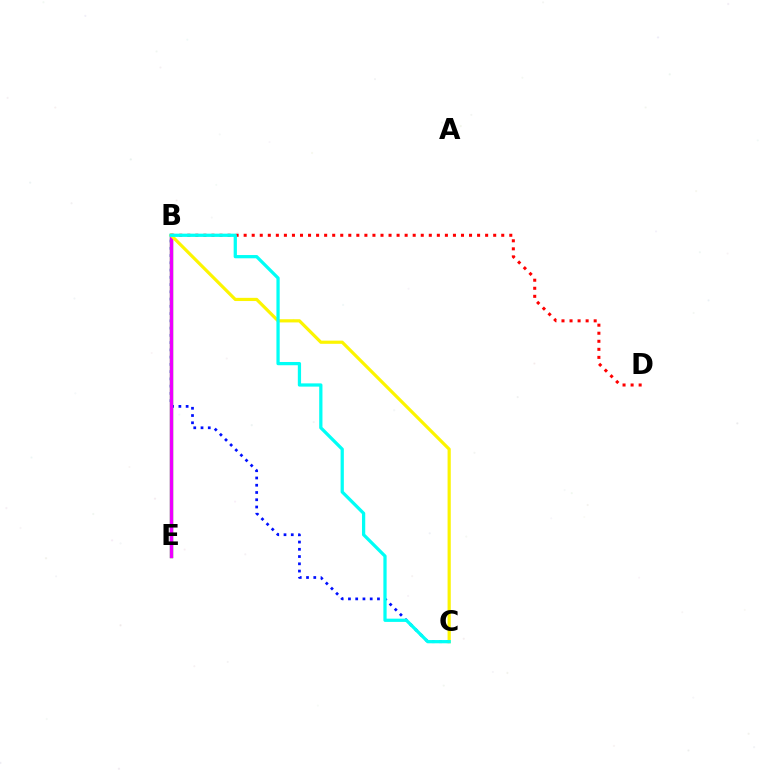{('B', 'D'): [{'color': '#ff0000', 'line_style': 'dotted', 'thickness': 2.19}], ('B', 'C'): [{'color': '#0010ff', 'line_style': 'dotted', 'thickness': 1.97}, {'color': '#fcf500', 'line_style': 'solid', 'thickness': 2.29}, {'color': '#00fff6', 'line_style': 'solid', 'thickness': 2.34}], ('B', 'E'): [{'color': '#08ff00', 'line_style': 'solid', 'thickness': 2.4}, {'color': '#ee00ff', 'line_style': 'solid', 'thickness': 2.45}]}